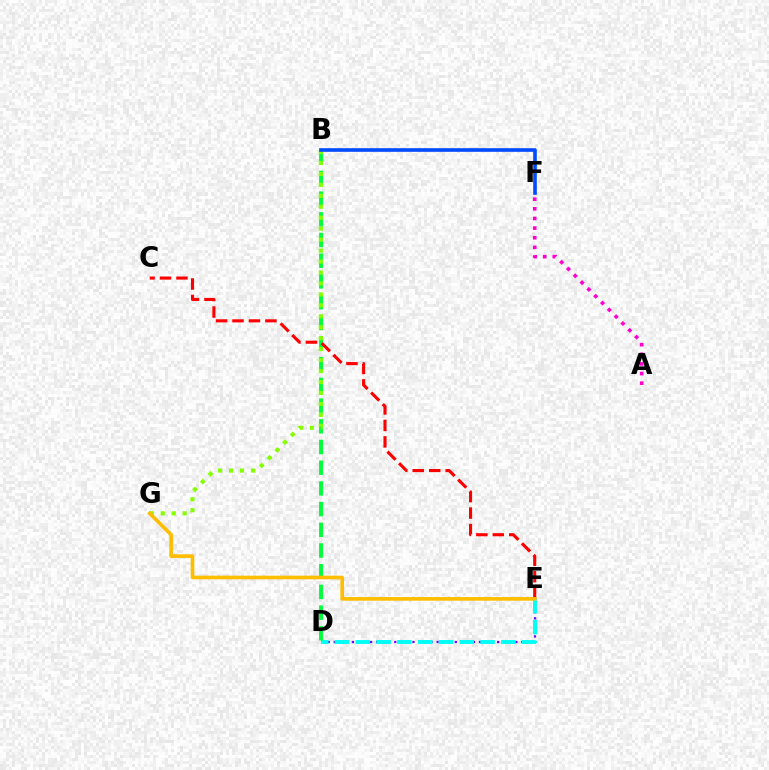{('D', 'E'): [{'color': '#7200ff', 'line_style': 'dotted', 'thickness': 1.64}, {'color': '#00fff6', 'line_style': 'dashed', 'thickness': 2.82}], ('A', 'F'): [{'color': '#ff00cf', 'line_style': 'dotted', 'thickness': 2.62}], ('B', 'D'): [{'color': '#00ff39', 'line_style': 'dashed', 'thickness': 2.81}], ('B', 'G'): [{'color': '#84ff00', 'line_style': 'dotted', 'thickness': 2.98}], ('C', 'E'): [{'color': '#ff0000', 'line_style': 'dashed', 'thickness': 2.24}], ('B', 'F'): [{'color': '#004bff', 'line_style': 'solid', 'thickness': 2.61}], ('E', 'G'): [{'color': '#ffbd00', 'line_style': 'solid', 'thickness': 2.61}]}